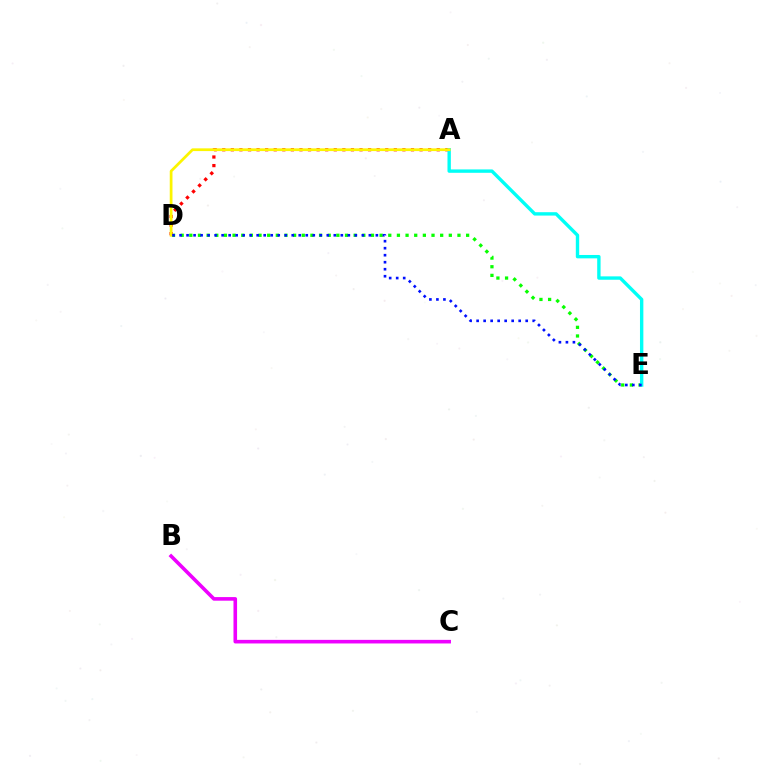{('D', 'E'): [{'color': '#08ff00', 'line_style': 'dotted', 'thickness': 2.35}, {'color': '#0010ff', 'line_style': 'dotted', 'thickness': 1.9}], ('A', 'D'): [{'color': '#ff0000', 'line_style': 'dotted', 'thickness': 2.33}, {'color': '#fcf500', 'line_style': 'solid', 'thickness': 1.97}], ('A', 'E'): [{'color': '#00fff6', 'line_style': 'solid', 'thickness': 2.43}], ('B', 'C'): [{'color': '#ee00ff', 'line_style': 'solid', 'thickness': 2.59}]}